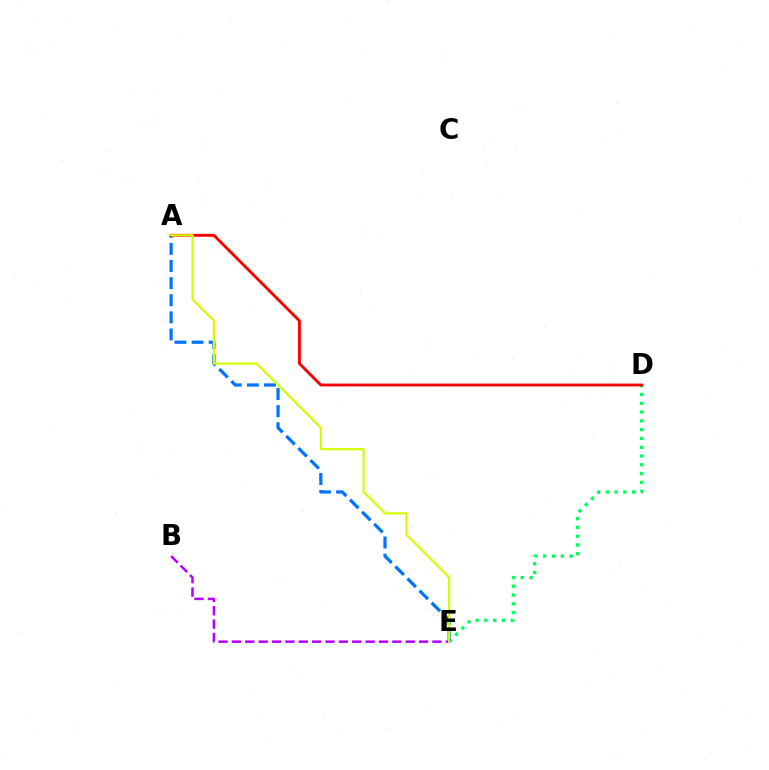{('B', 'E'): [{'color': '#b900ff', 'line_style': 'dashed', 'thickness': 1.82}], ('D', 'E'): [{'color': '#00ff5c', 'line_style': 'dotted', 'thickness': 2.39}], ('A', 'E'): [{'color': '#0074ff', 'line_style': 'dashed', 'thickness': 2.32}, {'color': '#d1ff00', 'line_style': 'solid', 'thickness': 1.57}], ('A', 'D'): [{'color': '#ff0000', 'line_style': 'solid', 'thickness': 2.05}]}